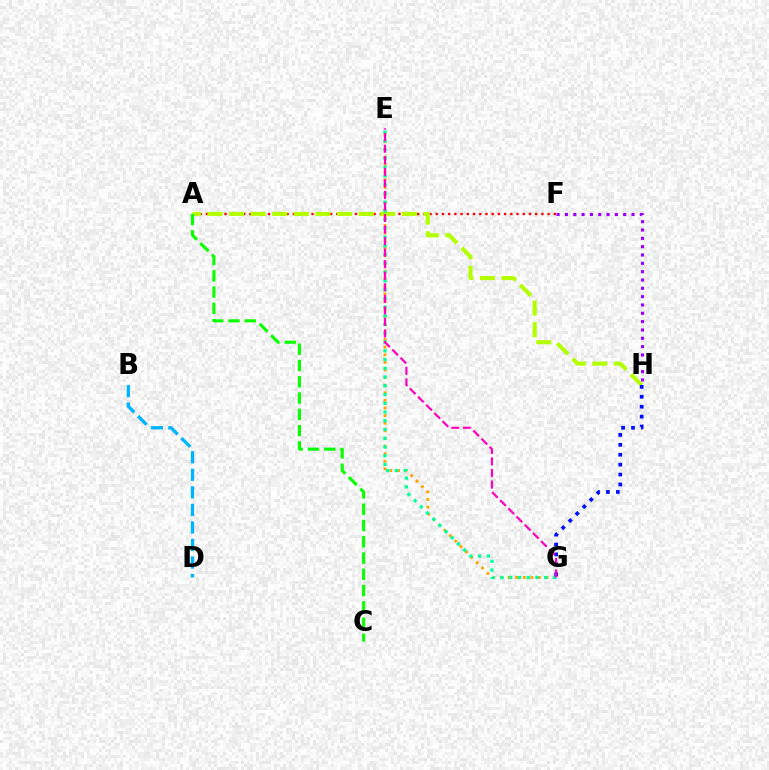{('B', 'D'): [{'color': '#00b5ff', 'line_style': 'dashed', 'thickness': 2.38}], ('A', 'F'): [{'color': '#ff0000', 'line_style': 'dotted', 'thickness': 1.69}], ('E', 'G'): [{'color': '#ffa500', 'line_style': 'dotted', 'thickness': 2.07}, {'color': '#00ff9d', 'line_style': 'dotted', 'thickness': 2.38}, {'color': '#ff00bd', 'line_style': 'dashed', 'thickness': 1.57}], ('F', 'H'): [{'color': '#9b00ff', 'line_style': 'dotted', 'thickness': 2.26}], ('A', 'H'): [{'color': '#b3ff00', 'line_style': 'dashed', 'thickness': 2.94}], ('A', 'C'): [{'color': '#08ff00', 'line_style': 'dashed', 'thickness': 2.21}], ('G', 'H'): [{'color': '#0010ff', 'line_style': 'dotted', 'thickness': 2.69}]}